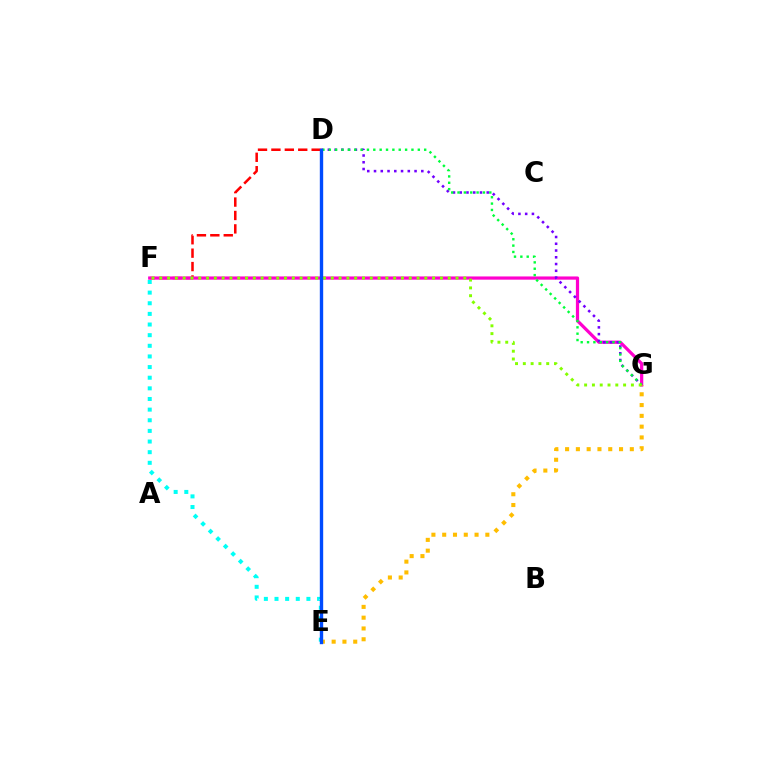{('D', 'F'): [{'color': '#ff0000', 'line_style': 'dashed', 'thickness': 1.82}], ('F', 'G'): [{'color': '#ff00cf', 'line_style': 'solid', 'thickness': 2.31}, {'color': '#84ff00', 'line_style': 'dotted', 'thickness': 2.12}], ('D', 'G'): [{'color': '#7200ff', 'line_style': 'dotted', 'thickness': 1.84}, {'color': '#00ff39', 'line_style': 'dotted', 'thickness': 1.73}], ('E', 'G'): [{'color': '#ffbd00', 'line_style': 'dotted', 'thickness': 2.93}], ('E', 'F'): [{'color': '#00fff6', 'line_style': 'dotted', 'thickness': 2.89}], ('D', 'E'): [{'color': '#004bff', 'line_style': 'solid', 'thickness': 2.42}]}